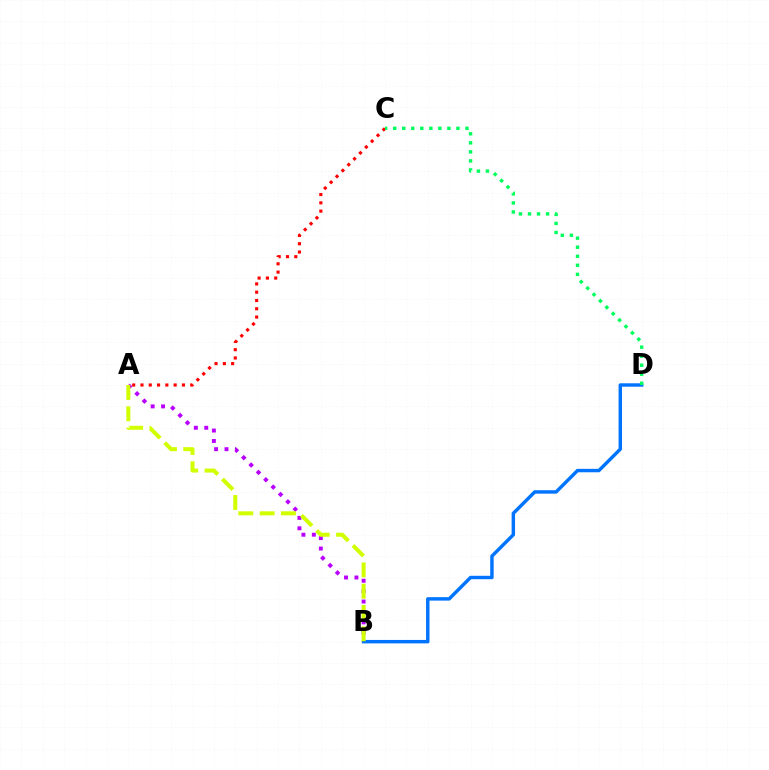{('A', 'B'): [{'color': '#b900ff', 'line_style': 'dotted', 'thickness': 2.83}, {'color': '#d1ff00', 'line_style': 'dashed', 'thickness': 2.9}], ('B', 'D'): [{'color': '#0074ff', 'line_style': 'solid', 'thickness': 2.47}], ('A', 'C'): [{'color': '#ff0000', 'line_style': 'dotted', 'thickness': 2.25}], ('C', 'D'): [{'color': '#00ff5c', 'line_style': 'dotted', 'thickness': 2.46}]}